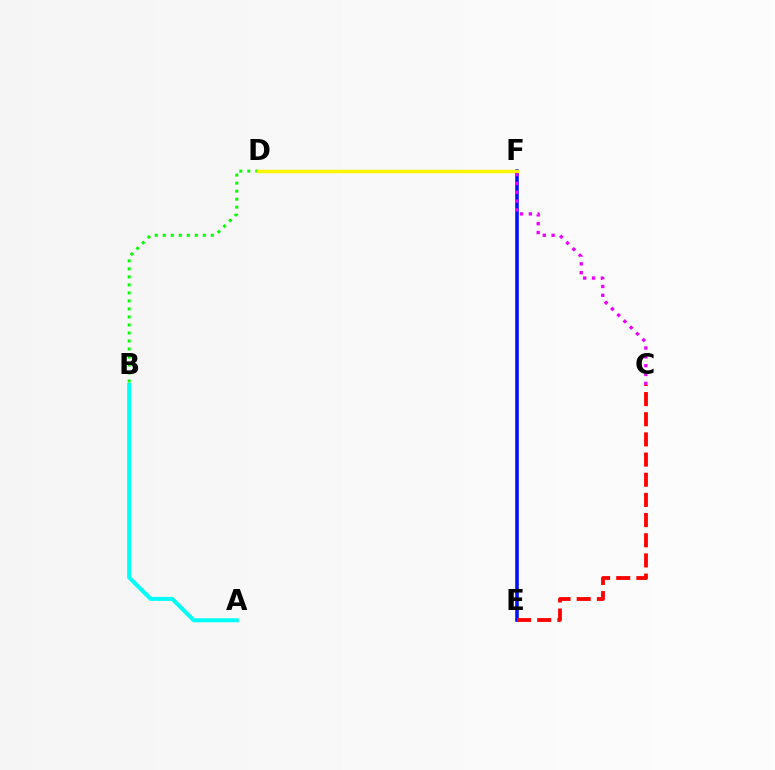{('B', 'D'): [{'color': '#08ff00', 'line_style': 'dotted', 'thickness': 2.18}], ('A', 'B'): [{'color': '#00fff6', 'line_style': 'solid', 'thickness': 2.89}], ('E', 'F'): [{'color': '#0010ff', 'line_style': 'solid', 'thickness': 2.56}], ('C', 'E'): [{'color': '#ff0000', 'line_style': 'dashed', 'thickness': 2.74}], ('D', 'F'): [{'color': '#fcf500', 'line_style': 'solid', 'thickness': 2.51}], ('C', 'F'): [{'color': '#ee00ff', 'line_style': 'dotted', 'thickness': 2.4}]}